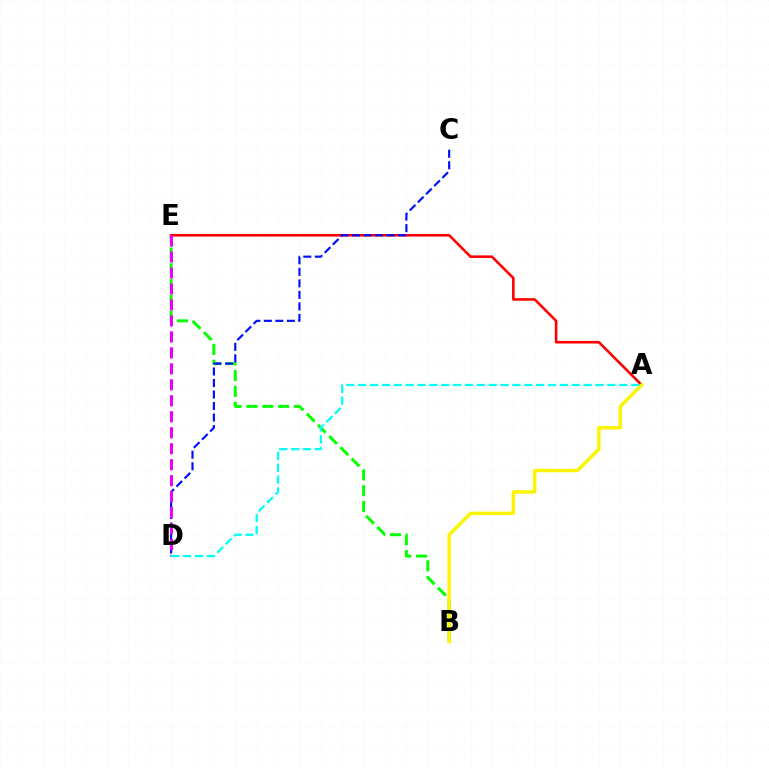{('B', 'E'): [{'color': '#08ff00', 'line_style': 'dashed', 'thickness': 2.15}], ('A', 'E'): [{'color': '#ff0000', 'line_style': 'solid', 'thickness': 1.86}], ('C', 'D'): [{'color': '#0010ff', 'line_style': 'dashed', 'thickness': 1.56}], ('A', 'B'): [{'color': '#fcf500', 'line_style': 'solid', 'thickness': 2.46}], ('D', 'E'): [{'color': '#ee00ff', 'line_style': 'dashed', 'thickness': 2.17}], ('A', 'D'): [{'color': '#00fff6', 'line_style': 'dashed', 'thickness': 1.61}]}